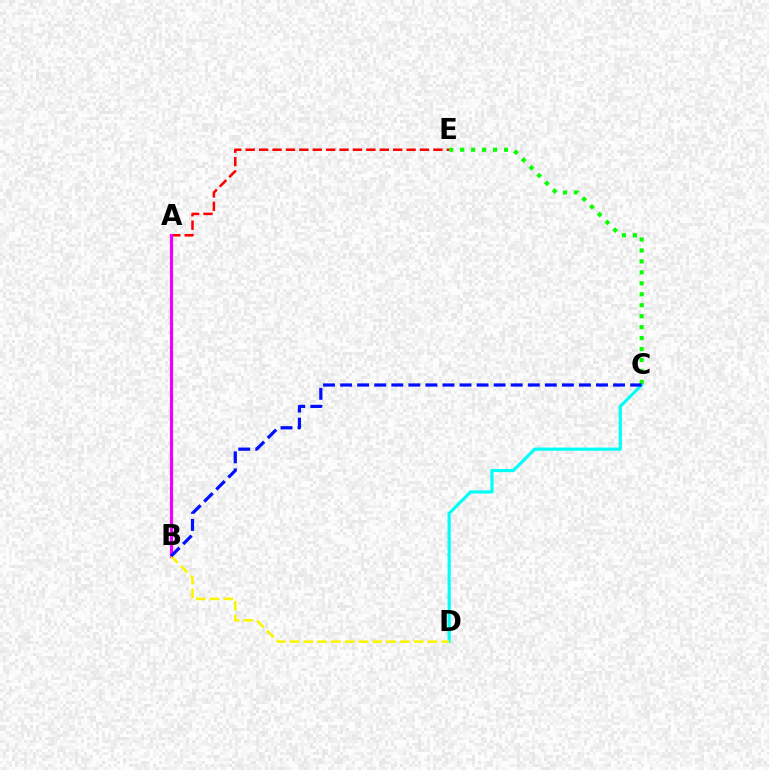{('C', 'D'): [{'color': '#00fff6', 'line_style': 'solid', 'thickness': 2.28}], ('C', 'E'): [{'color': '#08ff00', 'line_style': 'dotted', 'thickness': 2.98}], ('A', 'E'): [{'color': '#ff0000', 'line_style': 'dashed', 'thickness': 1.82}], ('A', 'B'): [{'color': '#ee00ff', 'line_style': 'solid', 'thickness': 2.29}], ('B', 'D'): [{'color': '#fcf500', 'line_style': 'dashed', 'thickness': 1.87}], ('B', 'C'): [{'color': '#0010ff', 'line_style': 'dashed', 'thickness': 2.32}]}